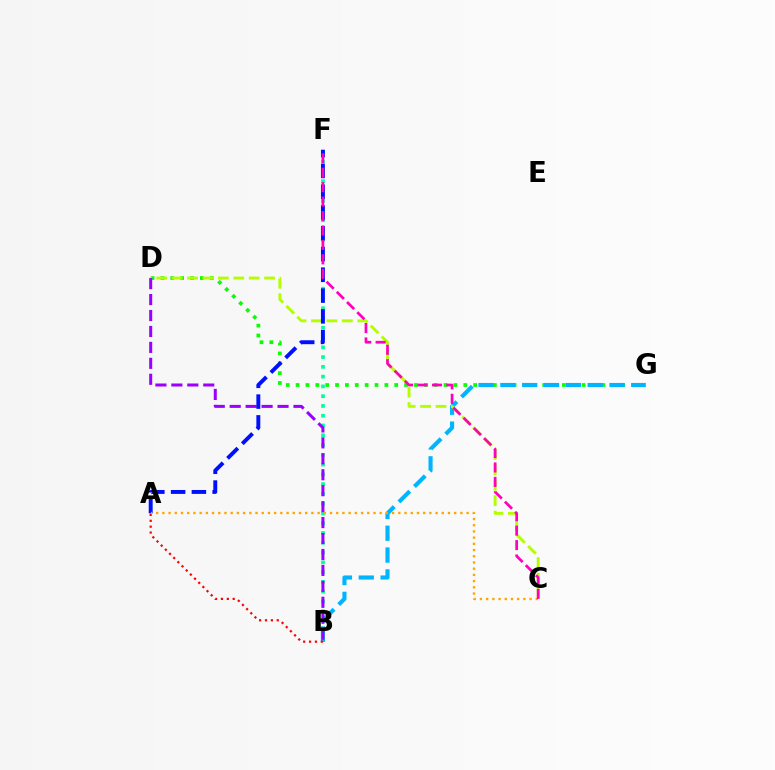{('B', 'F'): [{'color': '#00ff9d', 'line_style': 'dotted', 'thickness': 2.66}], ('D', 'G'): [{'color': '#08ff00', 'line_style': 'dotted', 'thickness': 2.68}], ('B', 'G'): [{'color': '#00b5ff', 'line_style': 'dashed', 'thickness': 2.97}], ('A', 'B'): [{'color': '#ff0000', 'line_style': 'dotted', 'thickness': 1.6}], ('C', 'D'): [{'color': '#b3ff00', 'line_style': 'dashed', 'thickness': 2.09}], ('B', 'D'): [{'color': '#9b00ff', 'line_style': 'dashed', 'thickness': 2.17}], ('A', 'F'): [{'color': '#0010ff', 'line_style': 'dashed', 'thickness': 2.82}], ('A', 'C'): [{'color': '#ffa500', 'line_style': 'dotted', 'thickness': 1.69}], ('C', 'F'): [{'color': '#ff00bd', 'line_style': 'dashed', 'thickness': 1.96}]}